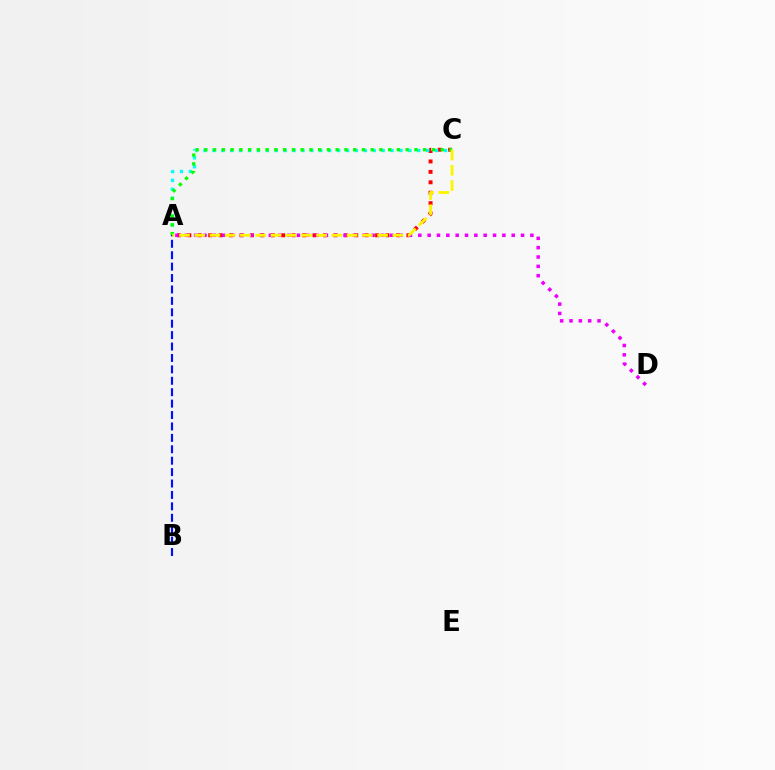{('A', 'C'): [{'color': '#ff0000', 'line_style': 'dotted', 'thickness': 2.83}, {'color': '#00fff6', 'line_style': 'dotted', 'thickness': 2.42}, {'color': '#08ff00', 'line_style': 'dotted', 'thickness': 2.38}, {'color': '#fcf500', 'line_style': 'dashed', 'thickness': 2.07}], ('A', 'D'): [{'color': '#ee00ff', 'line_style': 'dotted', 'thickness': 2.54}], ('A', 'B'): [{'color': '#0010ff', 'line_style': 'dashed', 'thickness': 1.55}]}